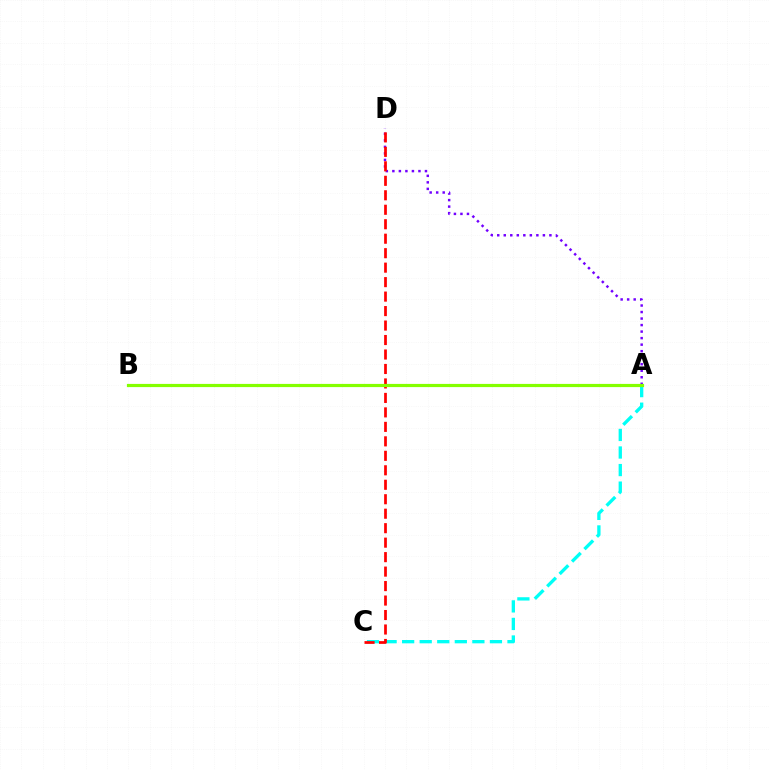{('A', 'D'): [{'color': '#7200ff', 'line_style': 'dotted', 'thickness': 1.77}], ('A', 'C'): [{'color': '#00fff6', 'line_style': 'dashed', 'thickness': 2.39}], ('C', 'D'): [{'color': '#ff0000', 'line_style': 'dashed', 'thickness': 1.97}], ('A', 'B'): [{'color': '#84ff00', 'line_style': 'solid', 'thickness': 2.29}]}